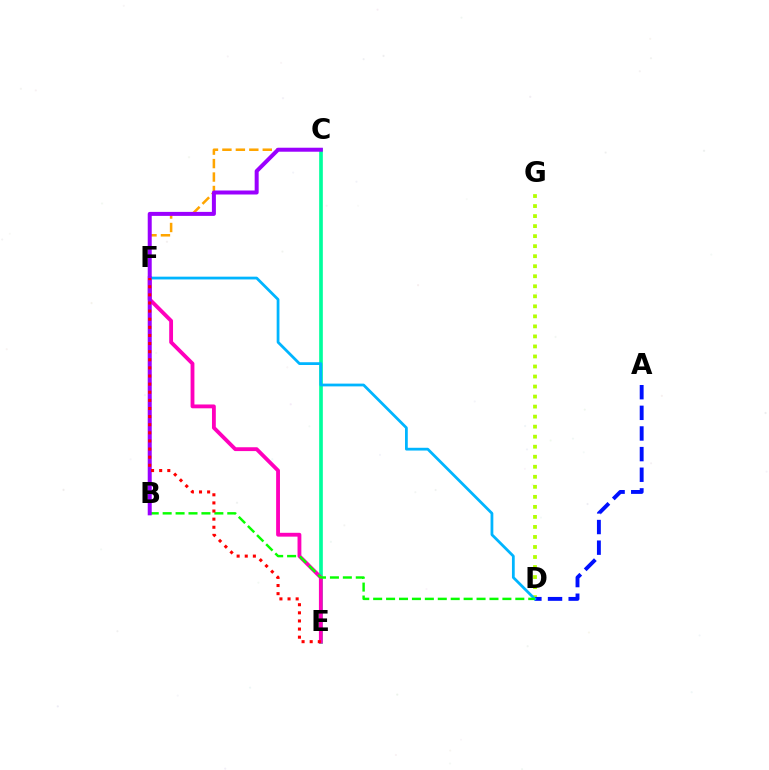{('C', 'E'): [{'color': '#00ff9d', 'line_style': 'solid', 'thickness': 2.64}], ('C', 'F'): [{'color': '#ffa500', 'line_style': 'dashed', 'thickness': 1.83}], ('D', 'G'): [{'color': '#b3ff00', 'line_style': 'dotted', 'thickness': 2.72}], ('E', 'F'): [{'color': '#ff00bd', 'line_style': 'solid', 'thickness': 2.76}, {'color': '#ff0000', 'line_style': 'dotted', 'thickness': 2.2}], ('A', 'D'): [{'color': '#0010ff', 'line_style': 'dashed', 'thickness': 2.8}], ('D', 'F'): [{'color': '#00b5ff', 'line_style': 'solid', 'thickness': 1.99}], ('B', 'D'): [{'color': '#08ff00', 'line_style': 'dashed', 'thickness': 1.76}], ('B', 'C'): [{'color': '#9b00ff', 'line_style': 'solid', 'thickness': 2.88}]}